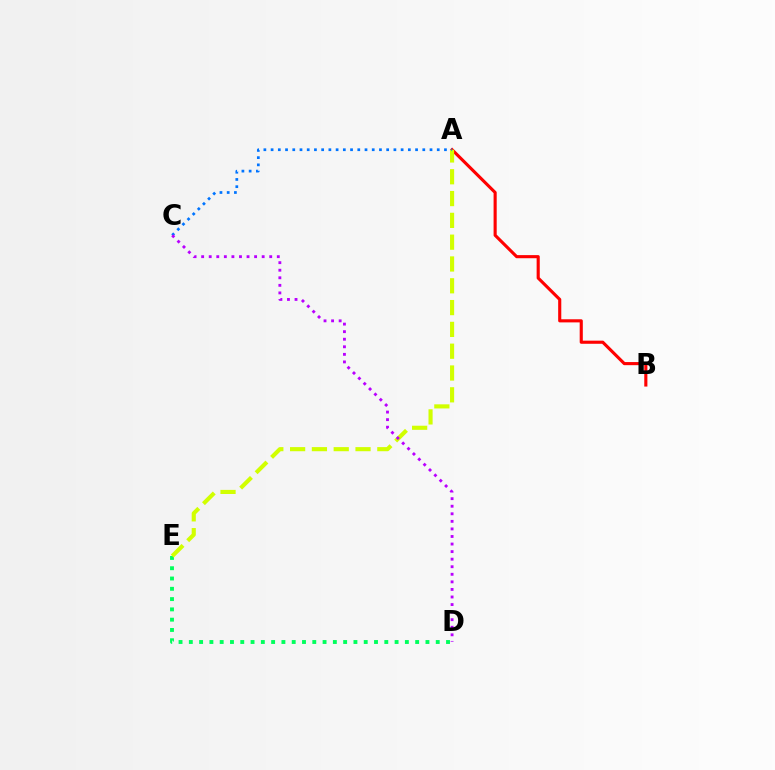{('D', 'E'): [{'color': '#00ff5c', 'line_style': 'dotted', 'thickness': 2.8}], ('A', 'B'): [{'color': '#ff0000', 'line_style': 'solid', 'thickness': 2.24}], ('A', 'E'): [{'color': '#d1ff00', 'line_style': 'dashed', 'thickness': 2.96}], ('A', 'C'): [{'color': '#0074ff', 'line_style': 'dotted', 'thickness': 1.96}], ('C', 'D'): [{'color': '#b900ff', 'line_style': 'dotted', 'thickness': 2.06}]}